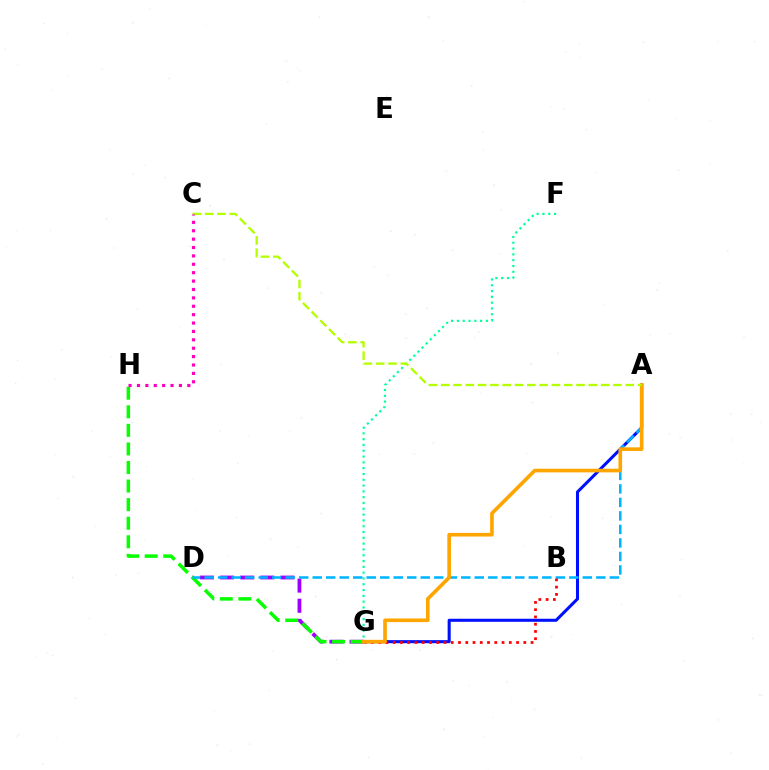{('D', 'G'): [{'color': '#9b00ff', 'line_style': 'dashed', 'thickness': 2.74}], ('A', 'G'): [{'color': '#0010ff', 'line_style': 'solid', 'thickness': 2.2}, {'color': '#ffa500', 'line_style': 'solid', 'thickness': 2.61}], ('F', 'G'): [{'color': '#00ff9d', 'line_style': 'dotted', 'thickness': 1.58}], ('G', 'H'): [{'color': '#08ff00', 'line_style': 'dashed', 'thickness': 2.52}], ('A', 'D'): [{'color': '#00b5ff', 'line_style': 'dashed', 'thickness': 1.83}], ('B', 'G'): [{'color': '#ff0000', 'line_style': 'dotted', 'thickness': 1.97}], ('A', 'C'): [{'color': '#b3ff00', 'line_style': 'dashed', 'thickness': 1.67}], ('C', 'H'): [{'color': '#ff00bd', 'line_style': 'dotted', 'thickness': 2.28}]}